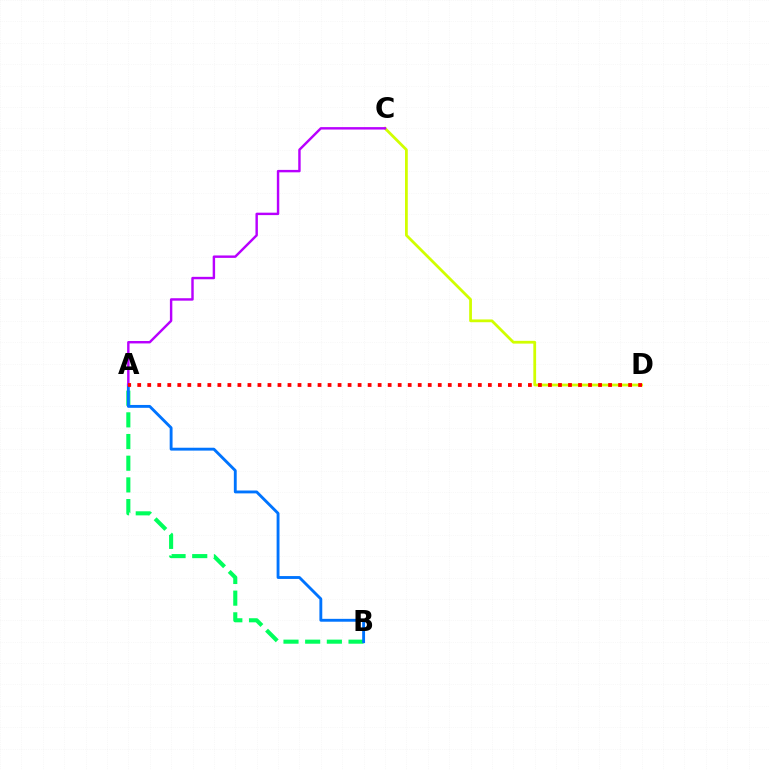{('A', 'B'): [{'color': '#00ff5c', 'line_style': 'dashed', 'thickness': 2.95}, {'color': '#0074ff', 'line_style': 'solid', 'thickness': 2.07}], ('C', 'D'): [{'color': '#d1ff00', 'line_style': 'solid', 'thickness': 2.0}], ('A', 'C'): [{'color': '#b900ff', 'line_style': 'solid', 'thickness': 1.75}], ('A', 'D'): [{'color': '#ff0000', 'line_style': 'dotted', 'thickness': 2.72}]}